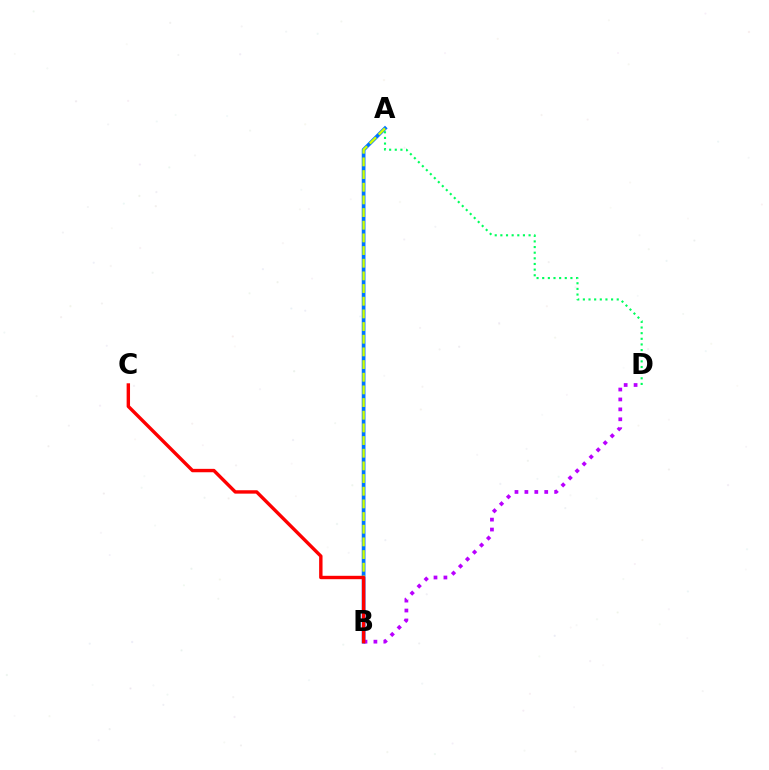{('A', 'D'): [{'color': '#00ff5c', 'line_style': 'dotted', 'thickness': 1.53}], ('A', 'B'): [{'color': '#0074ff', 'line_style': 'solid', 'thickness': 2.68}, {'color': '#d1ff00', 'line_style': 'dashed', 'thickness': 1.72}], ('B', 'D'): [{'color': '#b900ff', 'line_style': 'dotted', 'thickness': 2.7}], ('B', 'C'): [{'color': '#ff0000', 'line_style': 'solid', 'thickness': 2.45}]}